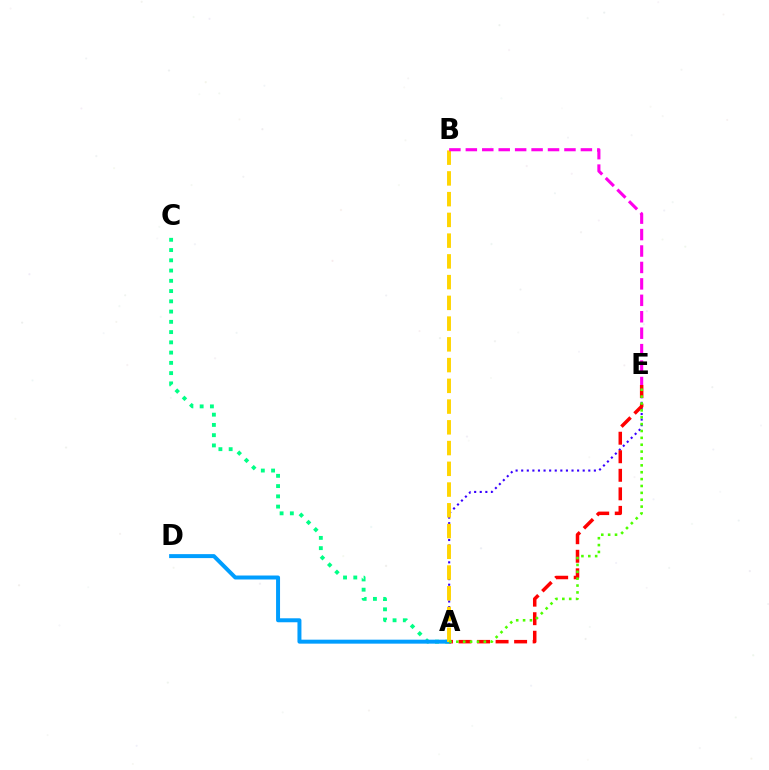{('A', 'C'): [{'color': '#00ff86', 'line_style': 'dotted', 'thickness': 2.79}], ('A', 'D'): [{'color': '#009eff', 'line_style': 'solid', 'thickness': 2.86}], ('A', 'E'): [{'color': '#3700ff', 'line_style': 'dotted', 'thickness': 1.52}, {'color': '#ff0000', 'line_style': 'dashed', 'thickness': 2.52}, {'color': '#4fff00', 'line_style': 'dotted', 'thickness': 1.87}], ('A', 'B'): [{'color': '#ffd500', 'line_style': 'dashed', 'thickness': 2.82}], ('B', 'E'): [{'color': '#ff00ed', 'line_style': 'dashed', 'thickness': 2.23}]}